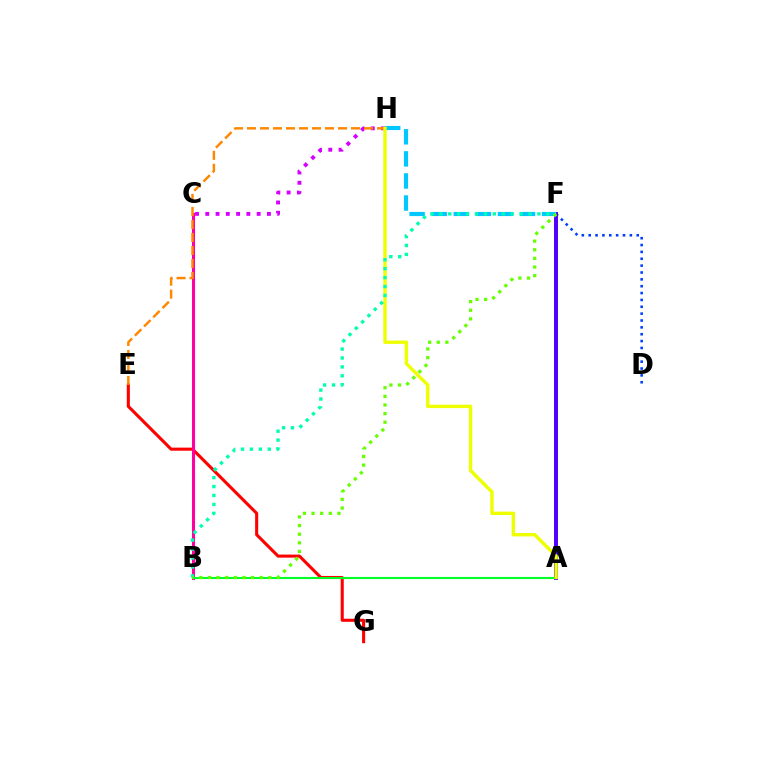{('C', 'H'): [{'color': '#d600ff', 'line_style': 'dotted', 'thickness': 2.79}], ('E', 'G'): [{'color': '#ff0000', 'line_style': 'solid', 'thickness': 2.22}], ('D', 'F'): [{'color': '#003fff', 'line_style': 'dotted', 'thickness': 1.86}], ('A', 'F'): [{'color': '#4f00ff', 'line_style': 'solid', 'thickness': 2.85}], ('B', 'C'): [{'color': '#ff00a0', 'line_style': 'solid', 'thickness': 2.2}], ('A', 'B'): [{'color': '#00ff27', 'line_style': 'solid', 'thickness': 1.51}], ('E', 'H'): [{'color': '#ff8800', 'line_style': 'dashed', 'thickness': 1.77}], ('F', 'H'): [{'color': '#00c7ff', 'line_style': 'dashed', 'thickness': 3.0}], ('A', 'H'): [{'color': '#eeff00', 'line_style': 'solid', 'thickness': 2.44}], ('B', 'F'): [{'color': '#00ffaf', 'line_style': 'dotted', 'thickness': 2.42}, {'color': '#66ff00', 'line_style': 'dotted', 'thickness': 2.34}]}